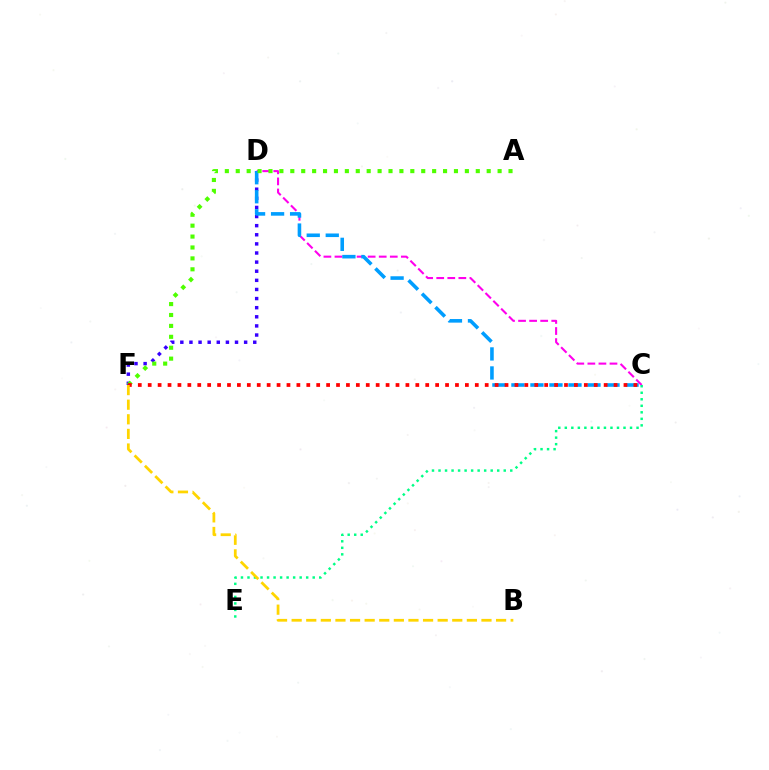{('D', 'F'): [{'color': '#3700ff', 'line_style': 'dotted', 'thickness': 2.48}], ('C', 'D'): [{'color': '#ff00ed', 'line_style': 'dashed', 'thickness': 1.5}, {'color': '#009eff', 'line_style': 'dashed', 'thickness': 2.58}], ('A', 'F'): [{'color': '#4fff00', 'line_style': 'dotted', 'thickness': 2.96}], ('C', 'F'): [{'color': '#ff0000', 'line_style': 'dotted', 'thickness': 2.69}], ('C', 'E'): [{'color': '#00ff86', 'line_style': 'dotted', 'thickness': 1.77}], ('B', 'F'): [{'color': '#ffd500', 'line_style': 'dashed', 'thickness': 1.98}]}